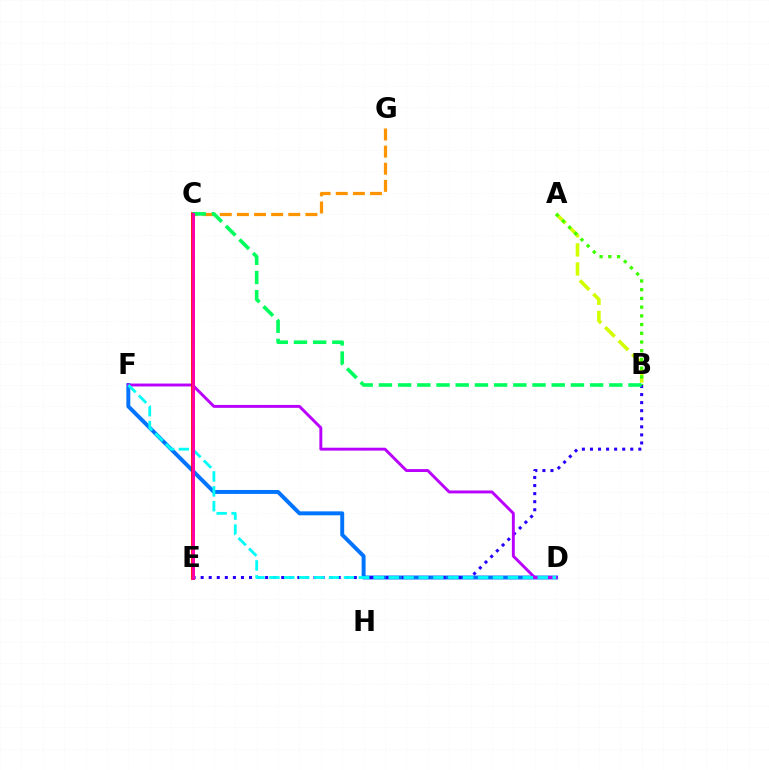{('C', 'G'): [{'color': '#ff9400', 'line_style': 'dashed', 'thickness': 2.33}], ('D', 'F'): [{'color': '#0074ff', 'line_style': 'solid', 'thickness': 2.84}, {'color': '#b900ff', 'line_style': 'solid', 'thickness': 2.1}, {'color': '#00fff6', 'line_style': 'dashed', 'thickness': 2.03}], ('B', 'E'): [{'color': '#2500ff', 'line_style': 'dotted', 'thickness': 2.19}], ('C', 'E'): [{'color': '#ff0000', 'line_style': 'solid', 'thickness': 2.69}, {'color': '#ff00ac', 'line_style': 'solid', 'thickness': 2.11}], ('A', 'B'): [{'color': '#d1ff00', 'line_style': 'dashed', 'thickness': 2.59}, {'color': '#3dff00', 'line_style': 'dotted', 'thickness': 2.37}], ('B', 'C'): [{'color': '#00ff5c', 'line_style': 'dashed', 'thickness': 2.61}]}